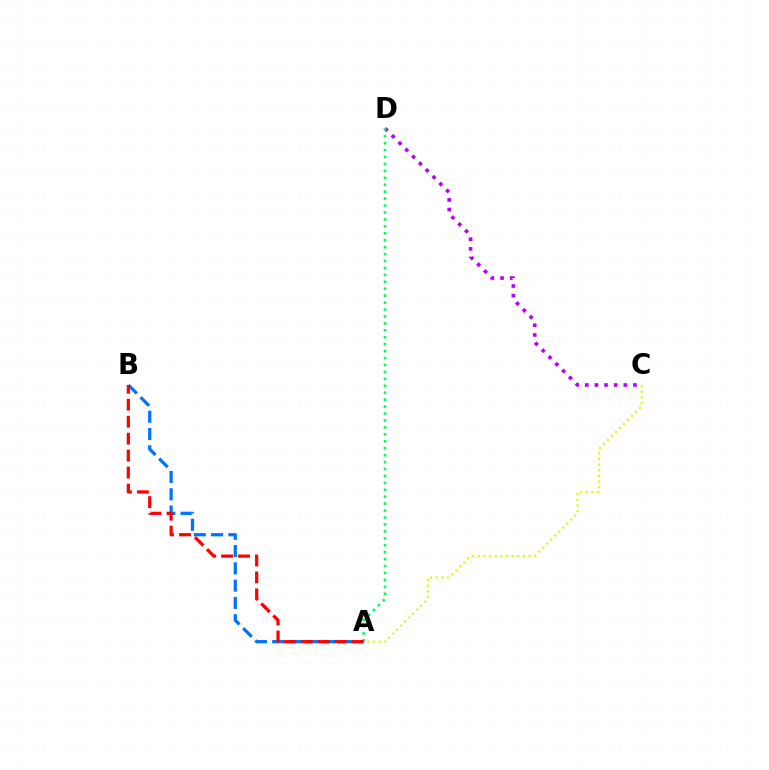{('C', 'D'): [{'color': '#b900ff', 'line_style': 'dotted', 'thickness': 2.62}], ('A', 'D'): [{'color': '#00ff5c', 'line_style': 'dotted', 'thickness': 1.88}], ('A', 'B'): [{'color': '#0074ff', 'line_style': 'dashed', 'thickness': 2.35}, {'color': '#ff0000', 'line_style': 'dashed', 'thickness': 2.31}], ('A', 'C'): [{'color': '#d1ff00', 'line_style': 'dotted', 'thickness': 1.54}]}